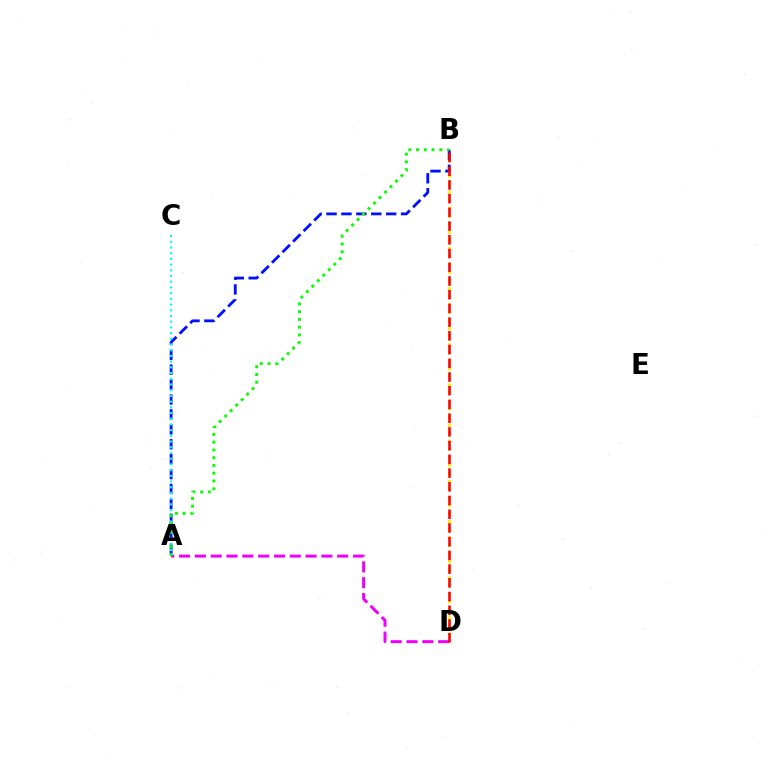{('B', 'D'): [{'color': '#fcf500', 'line_style': 'dotted', 'thickness': 2.18}, {'color': '#ff0000', 'line_style': 'dashed', 'thickness': 1.86}], ('A', 'D'): [{'color': '#ee00ff', 'line_style': 'dashed', 'thickness': 2.15}], ('A', 'B'): [{'color': '#0010ff', 'line_style': 'dashed', 'thickness': 2.03}, {'color': '#08ff00', 'line_style': 'dotted', 'thickness': 2.11}], ('A', 'C'): [{'color': '#00fff6', 'line_style': 'dotted', 'thickness': 1.55}]}